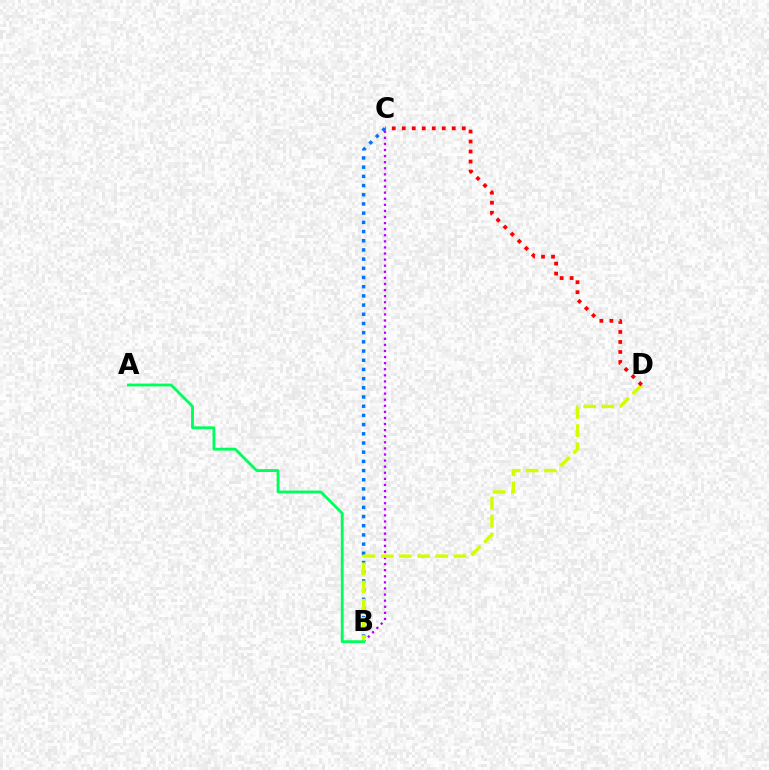{('B', 'C'): [{'color': '#0074ff', 'line_style': 'dotted', 'thickness': 2.5}, {'color': '#b900ff', 'line_style': 'dotted', 'thickness': 1.65}], ('B', 'D'): [{'color': '#d1ff00', 'line_style': 'dashed', 'thickness': 2.47}], ('A', 'B'): [{'color': '#00ff5c', 'line_style': 'solid', 'thickness': 2.05}], ('C', 'D'): [{'color': '#ff0000', 'line_style': 'dotted', 'thickness': 2.72}]}